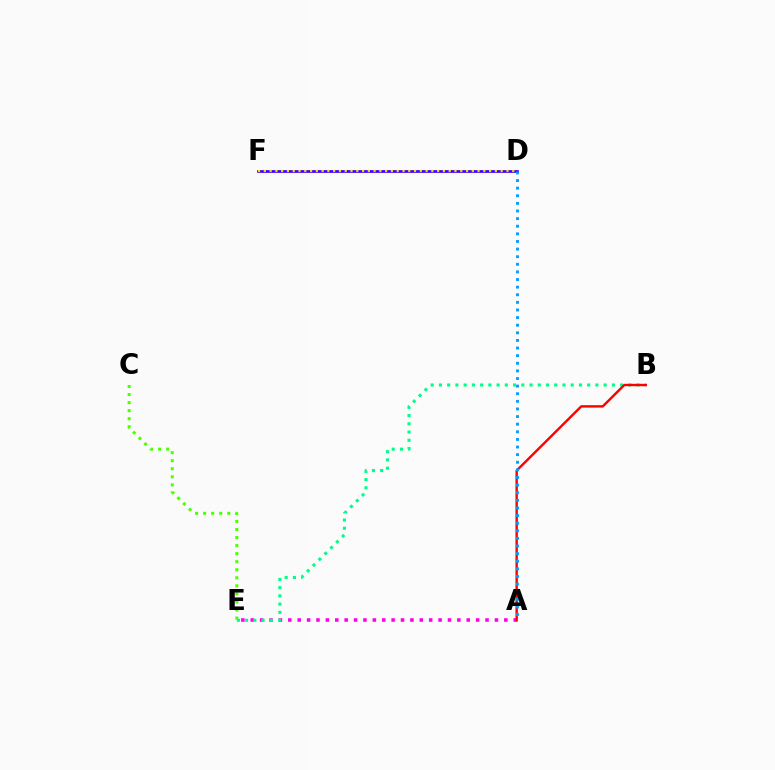{('D', 'F'): [{'color': '#3700ff', 'line_style': 'solid', 'thickness': 1.95}, {'color': '#ffd500', 'line_style': 'dotted', 'thickness': 1.57}], ('C', 'E'): [{'color': '#4fff00', 'line_style': 'dotted', 'thickness': 2.19}], ('A', 'E'): [{'color': '#ff00ed', 'line_style': 'dotted', 'thickness': 2.55}], ('B', 'E'): [{'color': '#00ff86', 'line_style': 'dotted', 'thickness': 2.24}], ('A', 'B'): [{'color': '#ff0000', 'line_style': 'solid', 'thickness': 1.74}], ('A', 'D'): [{'color': '#009eff', 'line_style': 'dotted', 'thickness': 2.07}]}